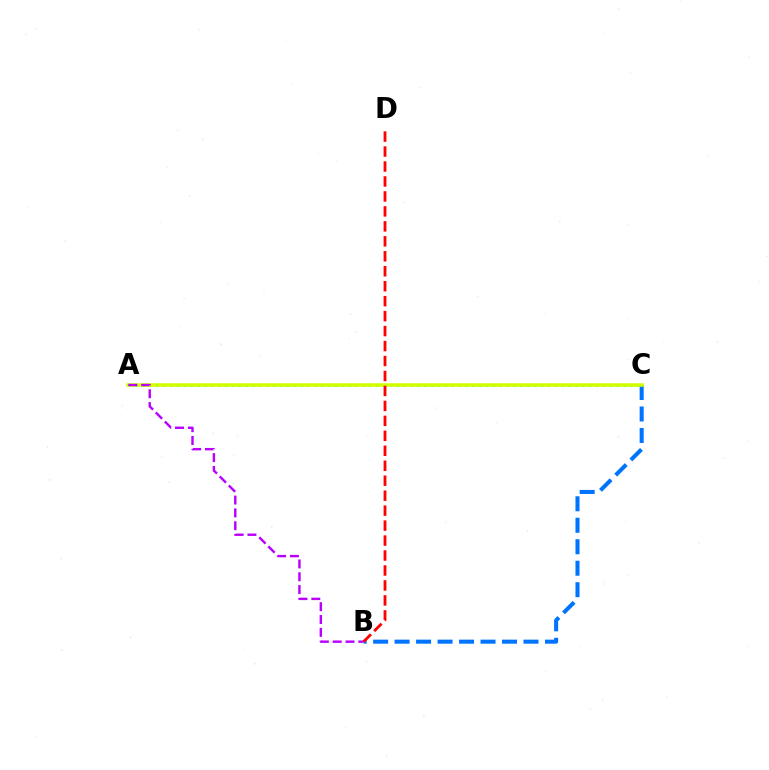{('B', 'C'): [{'color': '#0074ff', 'line_style': 'dashed', 'thickness': 2.92}], ('A', 'C'): [{'color': '#00ff5c', 'line_style': 'dotted', 'thickness': 1.87}, {'color': '#d1ff00', 'line_style': 'solid', 'thickness': 2.53}], ('A', 'B'): [{'color': '#b900ff', 'line_style': 'dashed', 'thickness': 1.74}], ('B', 'D'): [{'color': '#ff0000', 'line_style': 'dashed', 'thickness': 2.03}]}